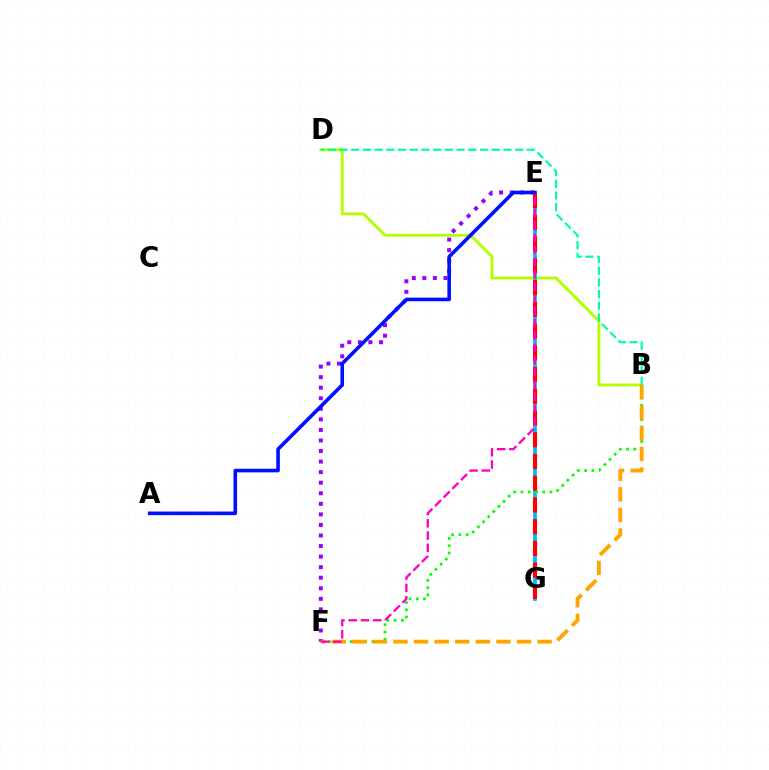{('B', 'D'): [{'color': '#b3ff00', 'line_style': 'solid', 'thickness': 2.06}, {'color': '#00ff9d', 'line_style': 'dashed', 'thickness': 1.59}], ('E', 'G'): [{'color': '#00b5ff', 'line_style': 'solid', 'thickness': 2.66}, {'color': '#ff0000', 'line_style': 'dashed', 'thickness': 2.95}], ('B', 'F'): [{'color': '#08ff00', 'line_style': 'dotted', 'thickness': 1.97}, {'color': '#ffa500', 'line_style': 'dashed', 'thickness': 2.8}], ('E', 'F'): [{'color': '#9b00ff', 'line_style': 'dotted', 'thickness': 2.87}, {'color': '#ff00bd', 'line_style': 'dashed', 'thickness': 1.66}], ('A', 'E'): [{'color': '#0010ff', 'line_style': 'solid', 'thickness': 2.59}]}